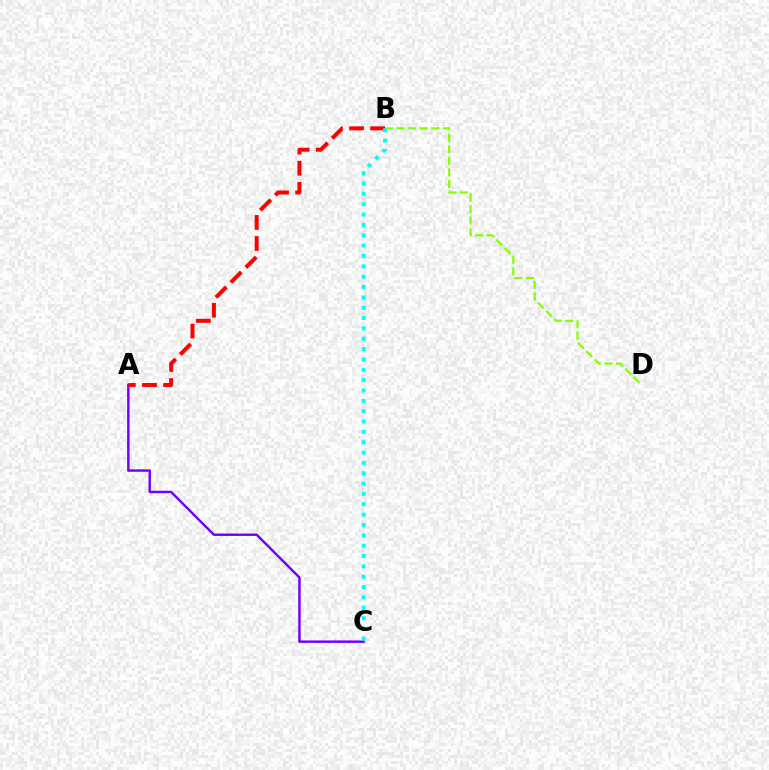{('A', 'C'): [{'color': '#7200ff', 'line_style': 'solid', 'thickness': 1.76}], ('A', 'B'): [{'color': '#ff0000', 'line_style': 'dashed', 'thickness': 2.87}], ('B', 'D'): [{'color': '#84ff00', 'line_style': 'dashed', 'thickness': 1.57}], ('B', 'C'): [{'color': '#00fff6', 'line_style': 'dotted', 'thickness': 2.81}]}